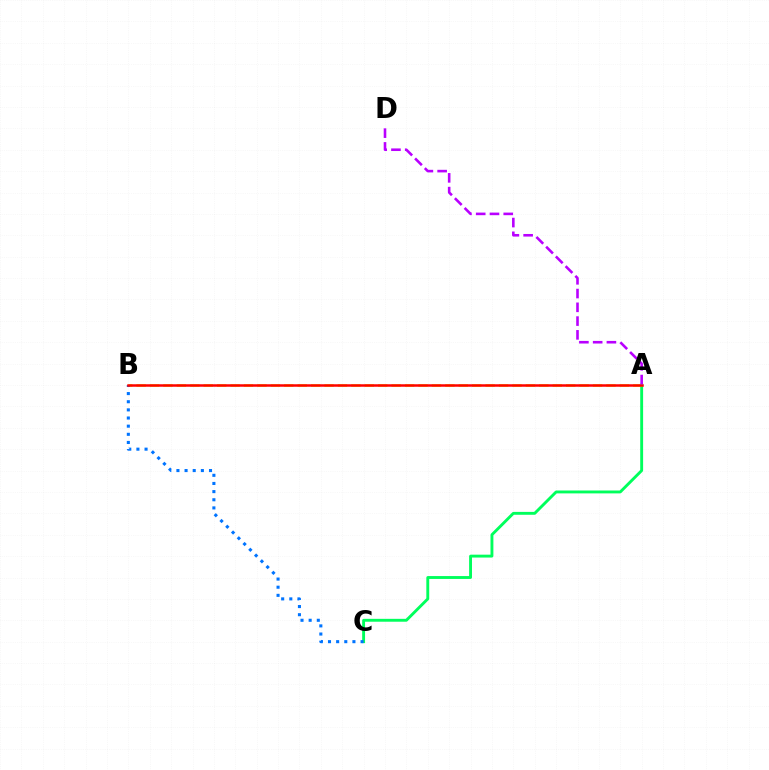{('A', 'C'): [{'color': '#00ff5c', 'line_style': 'solid', 'thickness': 2.08}], ('A', 'B'): [{'color': '#d1ff00', 'line_style': 'dashed', 'thickness': 1.82}, {'color': '#ff0000', 'line_style': 'solid', 'thickness': 1.8}], ('B', 'C'): [{'color': '#0074ff', 'line_style': 'dotted', 'thickness': 2.21}], ('A', 'D'): [{'color': '#b900ff', 'line_style': 'dashed', 'thickness': 1.87}]}